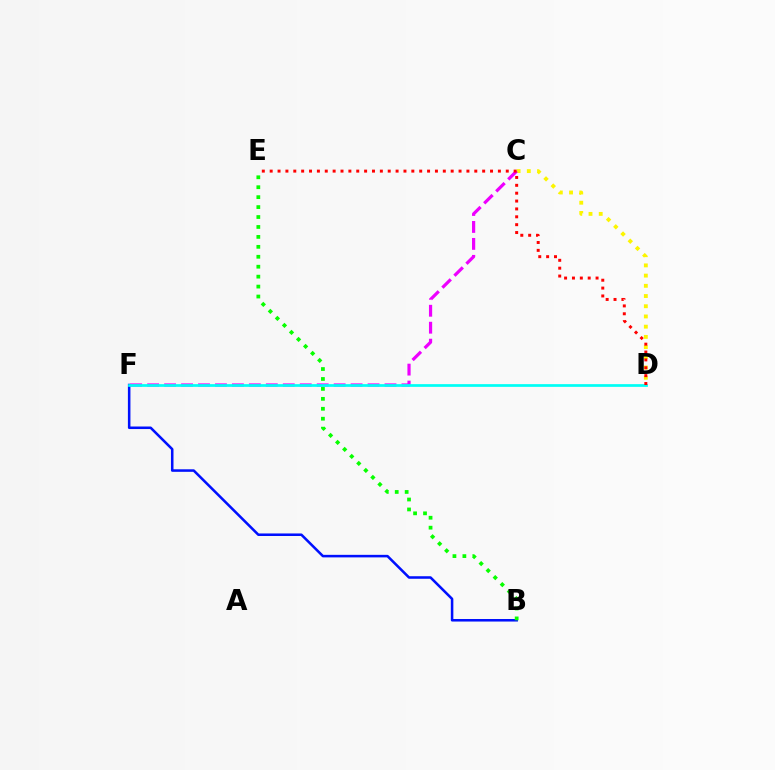{('C', 'D'): [{'color': '#fcf500', 'line_style': 'dotted', 'thickness': 2.77}], ('C', 'F'): [{'color': '#ee00ff', 'line_style': 'dashed', 'thickness': 2.3}], ('B', 'F'): [{'color': '#0010ff', 'line_style': 'solid', 'thickness': 1.83}], ('D', 'F'): [{'color': '#00fff6', 'line_style': 'solid', 'thickness': 1.96}], ('B', 'E'): [{'color': '#08ff00', 'line_style': 'dotted', 'thickness': 2.7}], ('D', 'E'): [{'color': '#ff0000', 'line_style': 'dotted', 'thickness': 2.14}]}